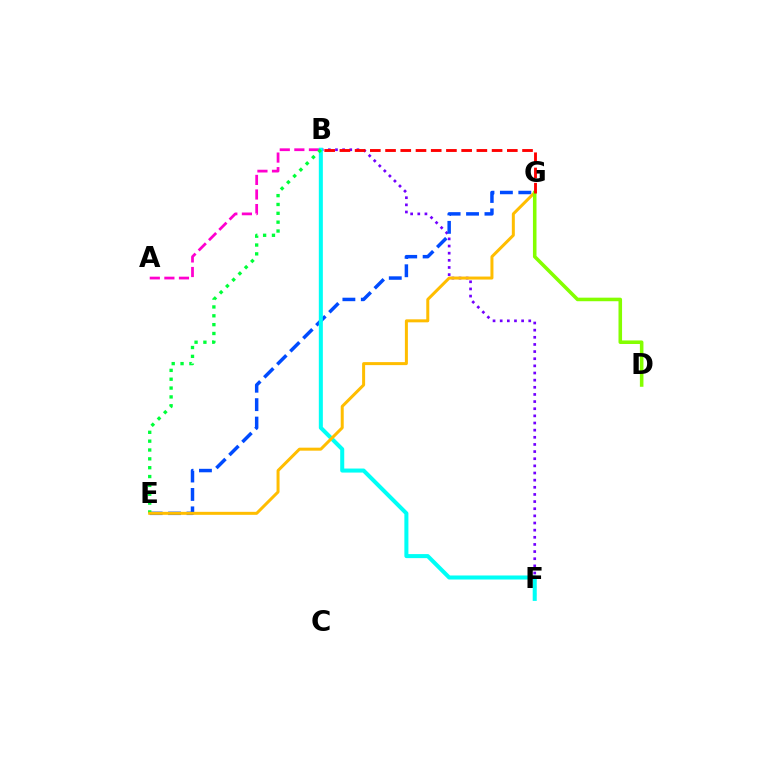{('A', 'B'): [{'color': '#ff00cf', 'line_style': 'dashed', 'thickness': 1.98}], ('B', 'F'): [{'color': '#7200ff', 'line_style': 'dotted', 'thickness': 1.94}, {'color': '#00fff6', 'line_style': 'solid', 'thickness': 2.91}], ('E', 'G'): [{'color': '#004bff', 'line_style': 'dashed', 'thickness': 2.5}, {'color': '#ffbd00', 'line_style': 'solid', 'thickness': 2.16}], ('B', 'E'): [{'color': '#00ff39', 'line_style': 'dotted', 'thickness': 2.4}], ('D', 'G'): [{'color': '#84ff00', 'line_style': 'solid', 'thickness': 2.57}], ('B', 'G'): [{'color': '#ff0000', 'line_style': 'dashed', 'thickness': 2.07}]}